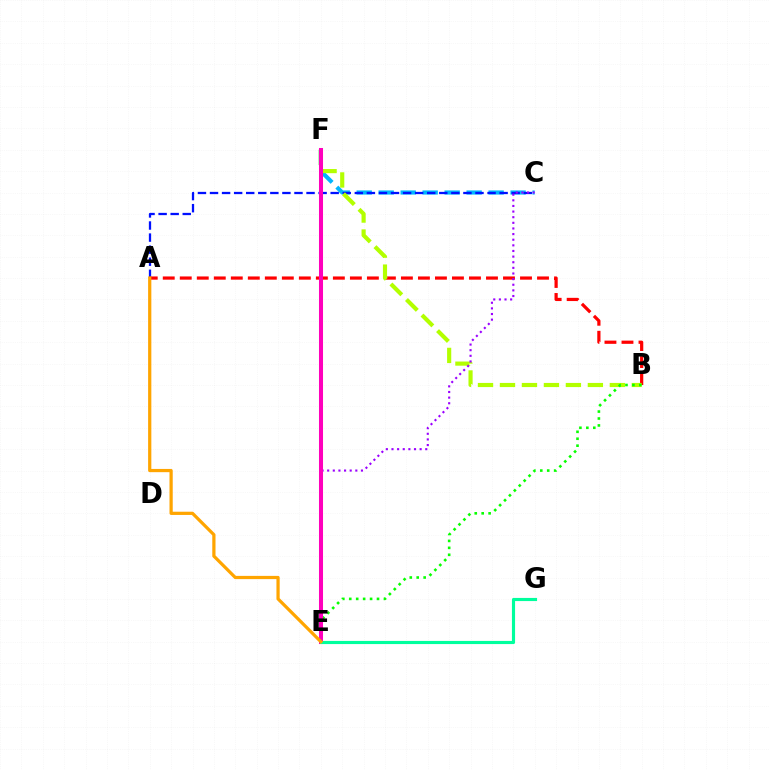{('C', 'F'): [{'color': '#00b5ff', 'line_style': 'dashed', 'thickness': 2.99}], ('A', 'C'): [{'color': '#0010ff', 'line_style': 'dashed', 'thickness': 1.64}], ('A', 'B'): [{'color': '#ff0000', 'line_style': 'dashed', 'thickness': 2.31}], ('B', 'F'): [{'color': '#b3ff00', 'line_style': 'dashed', 'thickness': 2.99}], ('B', 'E'): [{'color': '#08ff00', 'line_style': 'dotted', 'thickness': 1.89}], ('C', 'E'): [{'color': '#9b00ff', 'line_style': 'dotted', 'thickness': 1.53}], ('E', 'F'): [{'color': '#ff00bd', 'line_style': 'solid', 'thickness': 2.9}], ('E', 'G'): [{'color': '#00ff9d', 'line_style': 'solid', 'thickness': 2.26}], ('A', 'E'): [{'color': '#ffa500', 'line_style': 'solid', 'thickness': 2.32}]}